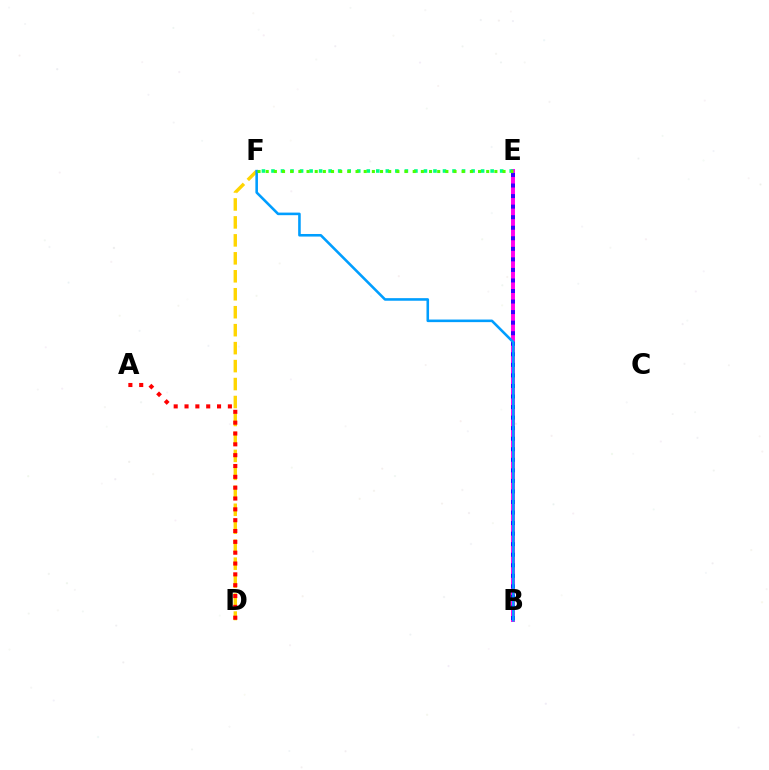{('B', 'E'): [{'color': '#ff00ed', 'line_style': 'solid', 'thickness': 2.84}, {'color': '#3700ff', 'line_style': 'dotted', 'thickness': 2.87}], ('D', 'F'): [{'color': '#ffd500', 'line_style': 'dashed', 'thickness': 2.44}], ('E', 'F'): [{'color': '#00ff86', 'line_style': 'dotted', 'thickness': 2.59}, {'color': '#4fff00', 'line_style': 'dotted', 'thickness': 2.22}], ('A', 'D'): [{'color': '#ff0000', 'line_style': 'dotted', 'thickness': 2.94}], ('B', 'F'): [{'color': '#009eff', 'line_style': 'solid', 'thickness': 1.86}]}